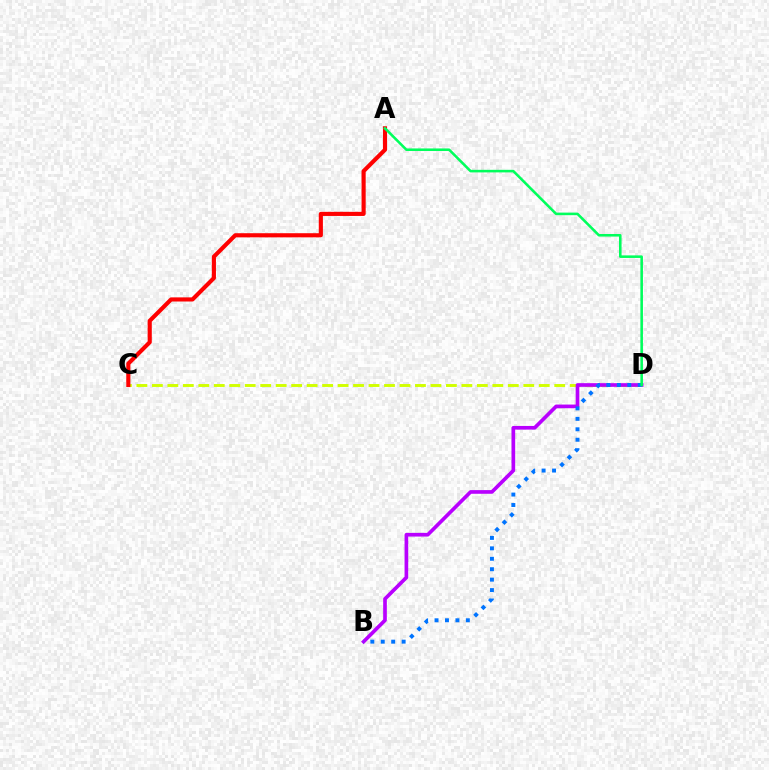{('C', 'D'): [{'color': '#d1ff00', 'line_style': 'dashed', 'thickness': 2.1}], ('A', 'C'): [{'color': '#ff0000', 'line_style': 'solid', 'thickness': 2.97}], ('B', 'D'): [{'color': '#b900ff', 'line_style': 'solid', 'thickness': 2.64}, {'color': '#0074ff', 'line_style': 'dotted', 'thickness': 2.84}], ('A', 'D'): [{'color': '#00ff5c', 'line_style': 'solid', 'thickness': 1.85}]}